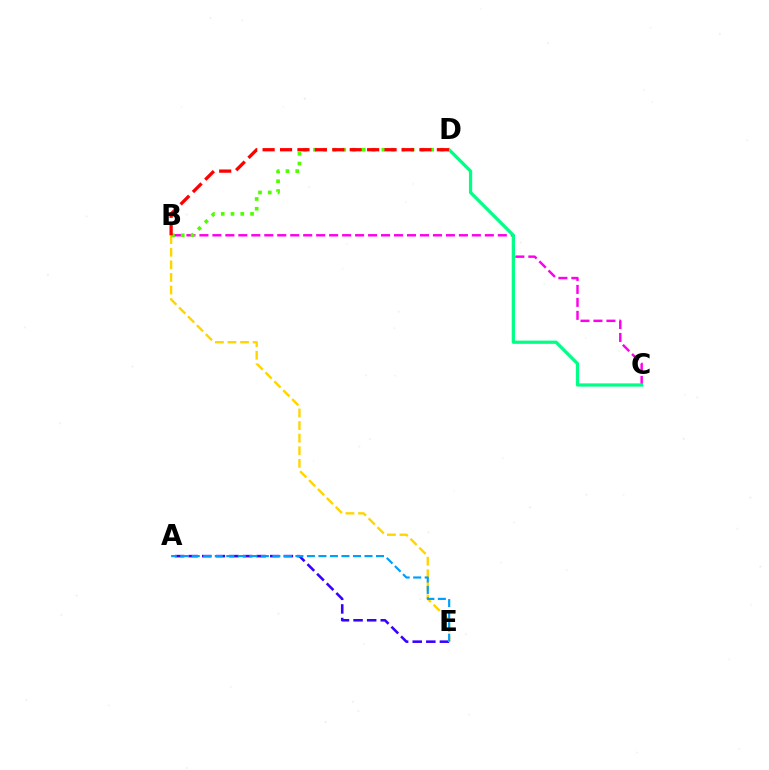{('B', 'C'): [{'color': '#ff00ed', 'line_style': 'dashed', 'thickness': 1.76}], ('A', 'E'): [{'color': '#3700ff', 'line_style': 'dashed', 'thickness': 1.85}, {'color': '#009eff', 'line_style': 'dashed', 'thickness': 1.56}], ('B', 'E'): [{'color': '#ffd500', 'line_style': 'dashed', 'thickness': 1.71}], ('B', 'D'): [{'color': '#4fff00', 'line_style': 'dotted', 'thickness': 2.66}, {'color': '#ff0000', 'line_style': 'dashed', 'thickness': 2.37}], ('C', 'D'): [{'color': '#00ff86', 'line_style': 'solid', 'thickness': 2.34}]}